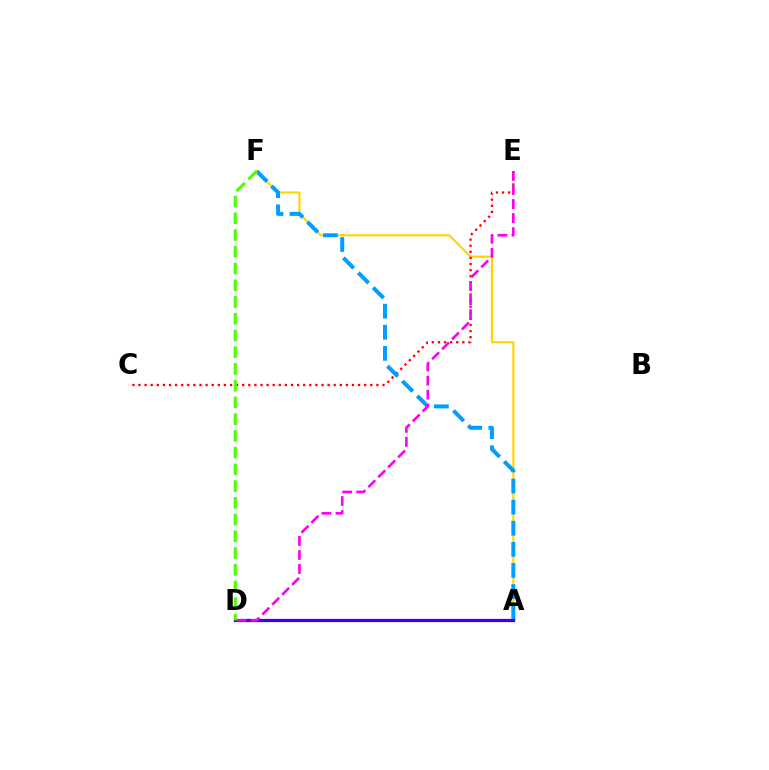{('A', 'F'): [{'color': '#ffd500', 'line_style': 'solid', 'thickness': 1.54}, {'color': '#009eff', 'line_style': 'dashed', 'thickness': 2.87}], ('C', 'E'): [{'color': '#ff0000', 'line_style': 'dotted', 'thickness': 1.66}], ('A', 'D'): [{'color': '#00ff86', 'line_style': 'dotted', 'thickness': 2.08}, {'color': '#3700ff', 'line_style': 'solid', 'thickness': 2.32}], ('D', 'E'): [{'color': '#ff00ed', 'line_style': 'dashed', 'thickness': 1.91}], ('D', 'F'): [{'color': '#4fff00', 'line_style': 'dashed', 'thickness': 2.27}]}